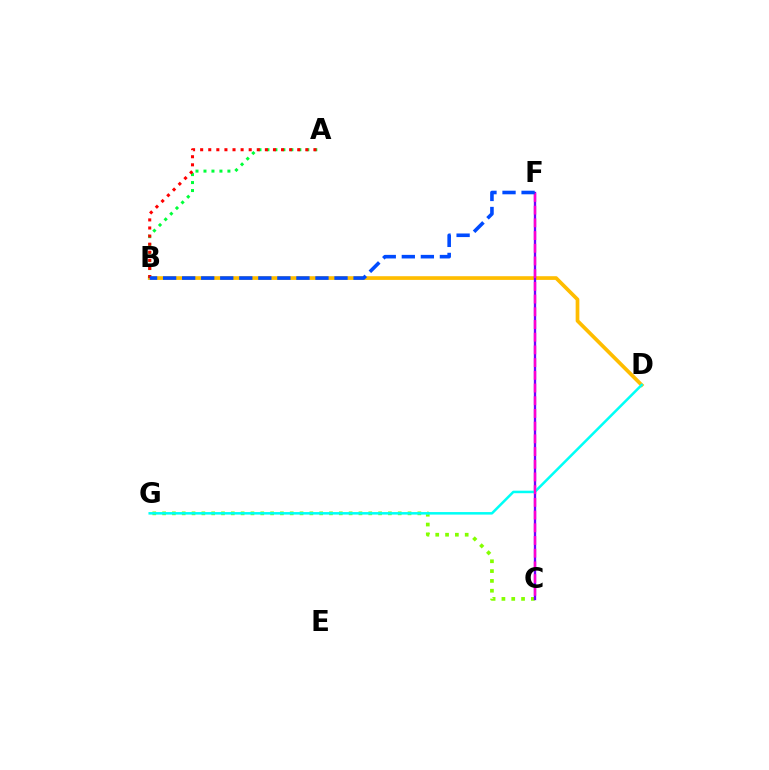{('C', 'G'): [{'color': '#84ff00', 'line_style': 'dotted', 'thickness': 2.67}], ('B', 'D'): [{'color': '#ffbd00', 'line_style': 'solid', 'thickness': 2.66}], ('A', 'B'): [{'color': '#00ff39', 'line_style': 'dotted', 'thickness': 2.17}, {'color': '#ff0000', 'line_style': 'dotted', 'thickness': 2.2}], ('C', 'F'): [{'color': '#7200ff', 'line_style': 'solid', 'thickness': 1.69}, {'color': '#ff00cf', 'line_style': 'dashed', 'thickness': 1.73}], ('D', 'G'): [{'color': '#00fff6', 'line_style': 'solid', 'thickness': 1.82}], ('B', 'F'): [{'color': '#004bff', 'line_style': 'dashed', 'thickness': 2.59}]}